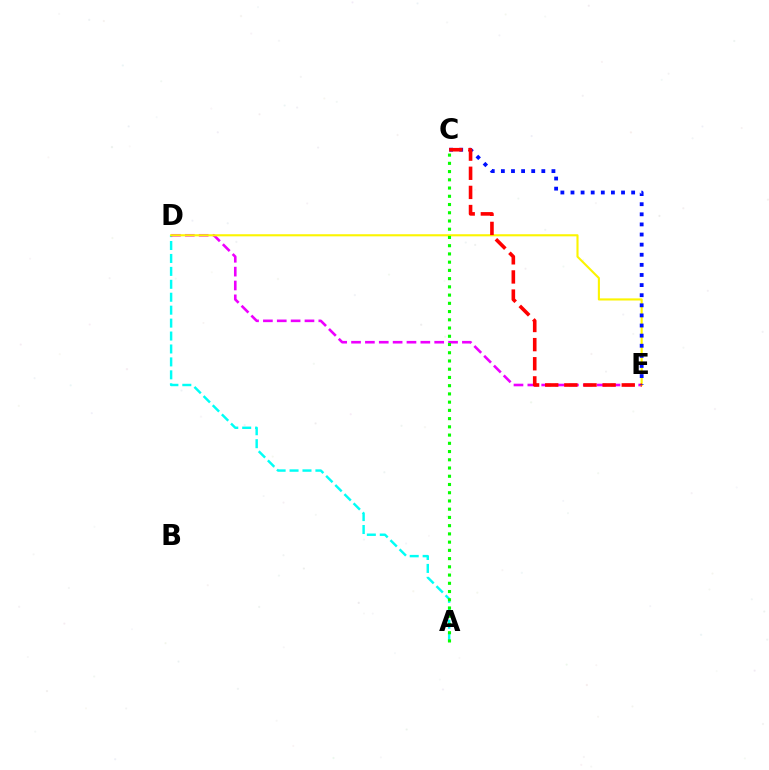{('A', 'D'): [{'color': '#00fff6', 'line_style': 'dashed', 'thickness': 1.76}], ('D', 'E'): [{'color': '#ee00ff', 'line_style': 'dashed', 'thickness': 1.88}, {'color': '#fcf500', 'line_style': 'solid', 'thickness': 1.52}], ('A', 'C'): [{'color': '#08ff00', 'line_style': 'dotted', 'thickness': 2.24}], ('C', 'E'): [{'color': '#0010ff', 'line_style': 'dotted', 'thickness': 2.75}, {'color': '#ff0000', 'line_style': 'dashed', 'thickness': 2.6}]}